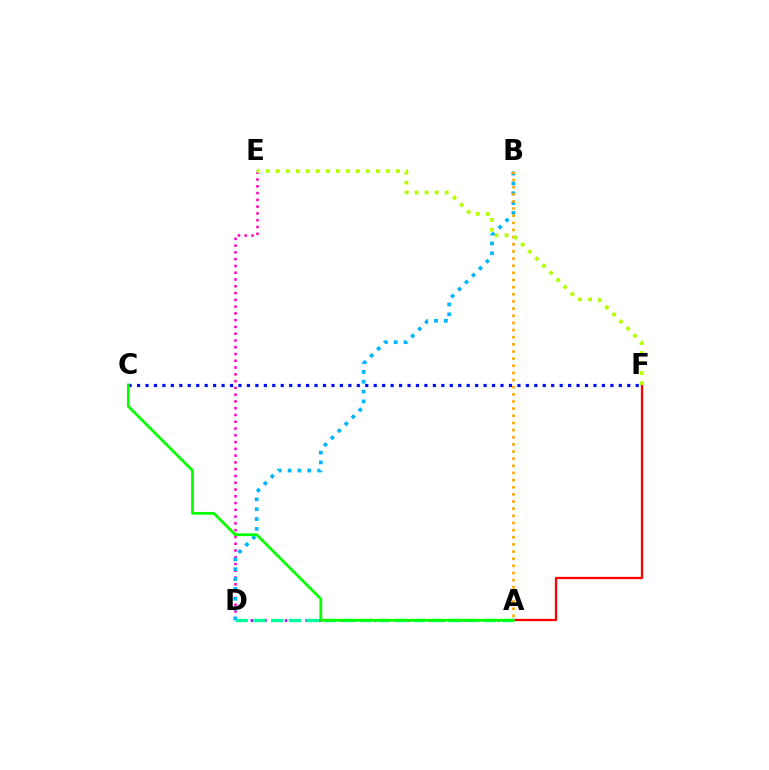{('A', 'F'): [{'color': '#ff0000', 'line_style': 'solid', 'thickness': 1.65}], ('A', 'D'): [{'color': '#9b00ff', 'line_style': 'dotted', 'thickness': 1.86}, {'color': '#00ff9d', 'line_style': 'dashed', 'thickness': 2.41}], ('D', 'E'): [{'color': '#ff00bd', 'line_style': 'dotted', 'thickness': 1.84}], ('B', 'D'): [{'color': '#00b5ff', 'line_style': 'dotted', 'thickness': 2.67}], ('C', 'F'): [{'color': '#0010ff', 'line_style': 'dotted', 'thickness': 2.3}], ('A', 'C'): [{'color': '#08ff00', 'line_style': 'solid', 'thickness': 2.01}], ('A', 'B'): [{'color': '#ffa500', 'line_style': 'dotted', 'thickness': 1.94}], ('E', 'F'): [{'color': '#b3ff00', 'line_style': 'dotted', 'thickness': 2.72}]}